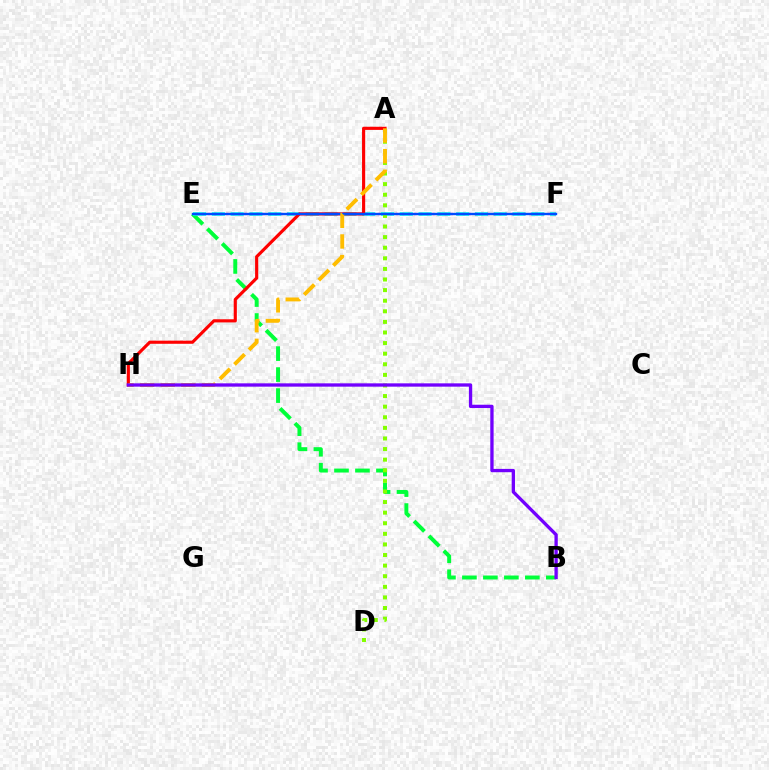{('B', 'E'): [{'color': '#00ff39', 'line_style': 'dashed', 'thickness': 2.85}], ('E', 'F'): [{'color': '#00fff6', 'line_style': 'dashed', 'thickness': 2.55}, {'color': '#ff00cf', 'line_style': 'dotted', 'thickness': 1.65}, {'color': '#004bff', 'line_style': 'solid', 'thickness': 1.7}], ('A', 'H'): [{'color': '#ff0000', 'line_style': 'solid', 'thickness': 2.26}, {'color': '#ffbd00', 'line_style': 'dashed', 'thickness': 2.8}], ('A', 'D'): [{'color': '#84ff00', 'line_style': 'dotted', 'thickness': 2.88}], ('B', 'H'): [{'color': '#7200ff', 'line_style': 'solid', 'thickness': 2.39}]}